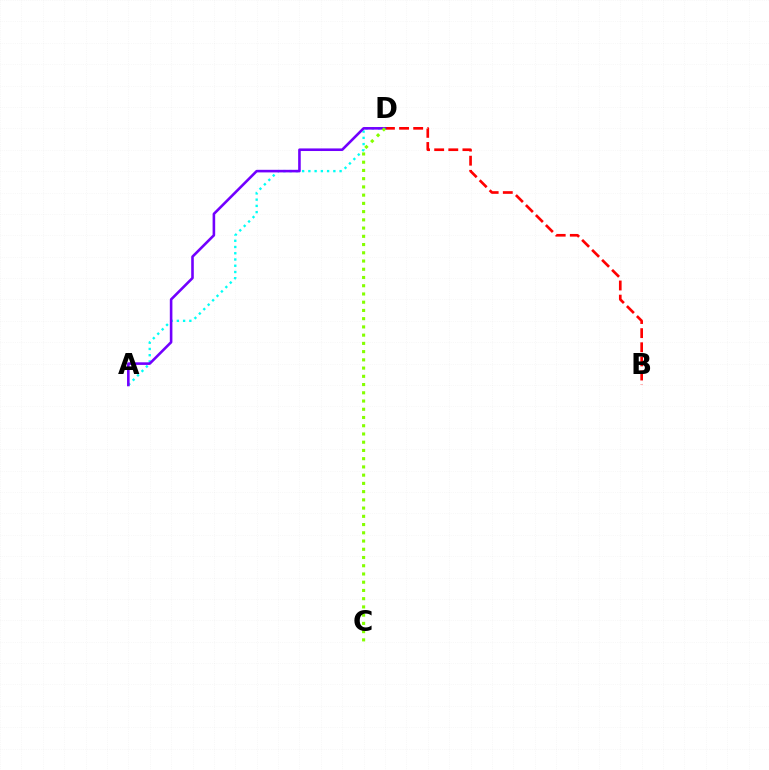{('A', 'D'): [{'color': '#00fff6', 'line_style': 'dotted', 'thickness': 1.7}, {'color': '#7200ff', 'line_style': 'solid', 'thickness': 1.87}], ('B', 'D'): [{'color': '#ff0000', 'line_style': 'dashed', 'thickness': 1.92}], ('C', 'D'): [{'color': '#84ff00', 'line_style': 'dotted', 'thickness': 2.24}]}